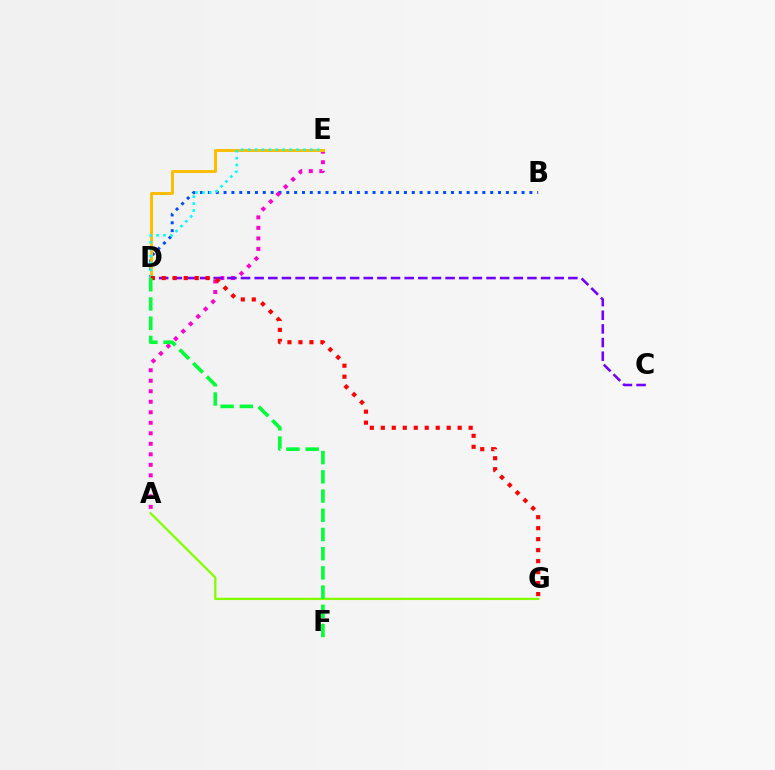{('A', 'G'): [{'color': '#84ff00', 'line_style': 'solid', 'thickness': 1.65}], ('B', 'D'): [{'color': '#004bff', 'line_style': 'dotted', 'thickness': 2.13}], ('A', 'E'): [{'color': '#ff00cf', 'line_style': 'dotted', 'thickness': 2.86}], ('C', 'D'): [{'color': '#7200ff', 'line_style': 'dashed', 'thickness': 1.85}], ('D', 'E'): [{'color': '#ffbd00', 'line_style': 'solid', 'thickness': 2.13}, {'color': '#00fff6', 'line_style': 'dotted', 'thickness': 1.88}], ('D', 'G'): [{'color': '#ff0000', 'line_style': 'dotted', 'thickness': 2.98}], ('D', 'F'): [{'color': '#00ff39', 'line_style': 'dashed', 'thickness': 2.61}]}